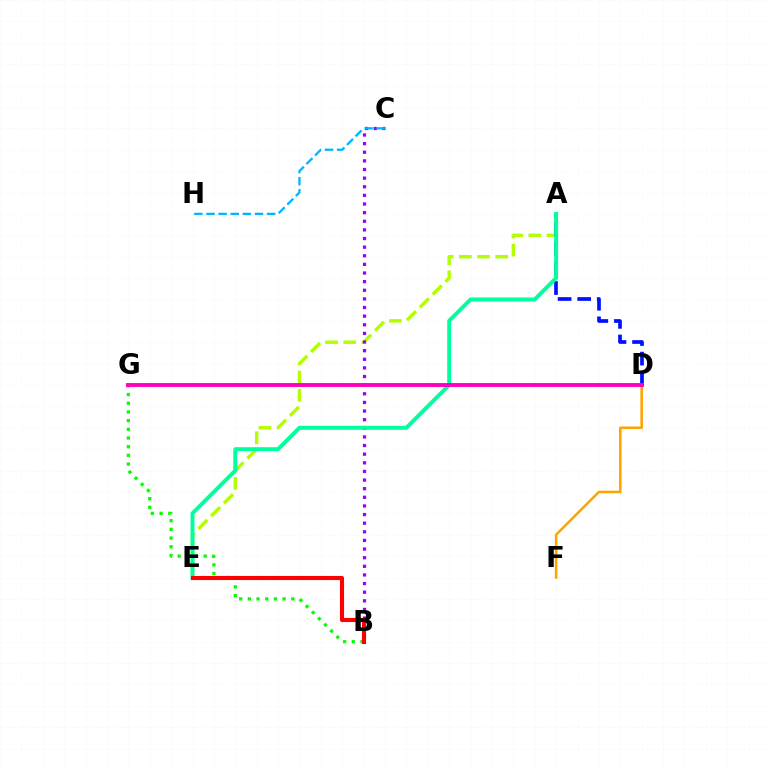{('A', 'E'): [{'color': '#b3ff00', 'line_style': 'dashed', 'thickness': 2.47}, {'color': '#00ff9d', 'line_style': 'solid', 'thickness': 2.84}], ('A', 'D'): [{'color': '#0010ff', 'line_style': 'dashed', 'thickness': 2.66}], ('B', 'G'): [{'color': '#08ff00', 'line_style': 'dotted', 'thickness': 2.36}], ('B', 'C'): [{'color': '#9b00ff', 'line_style': 'dotted', 'thickness': 2.34}], ('D', 'F'): [{'color': '#ffa500', 'line_style': 'solid', 'thickness': 1.84}], ('B', 'E'): [{'color': '#ff0000', 'line_style': 'solid', 'thickness': 2.94}], ('C', 'H'): [{'color': '#00b5ff', 'line_style': 'dashed', 'thickness': 1.65}], ('D', 'G'): [{'color': '#ff00bd', 'line_style': 'solid', 'thickness': 2.79}]}